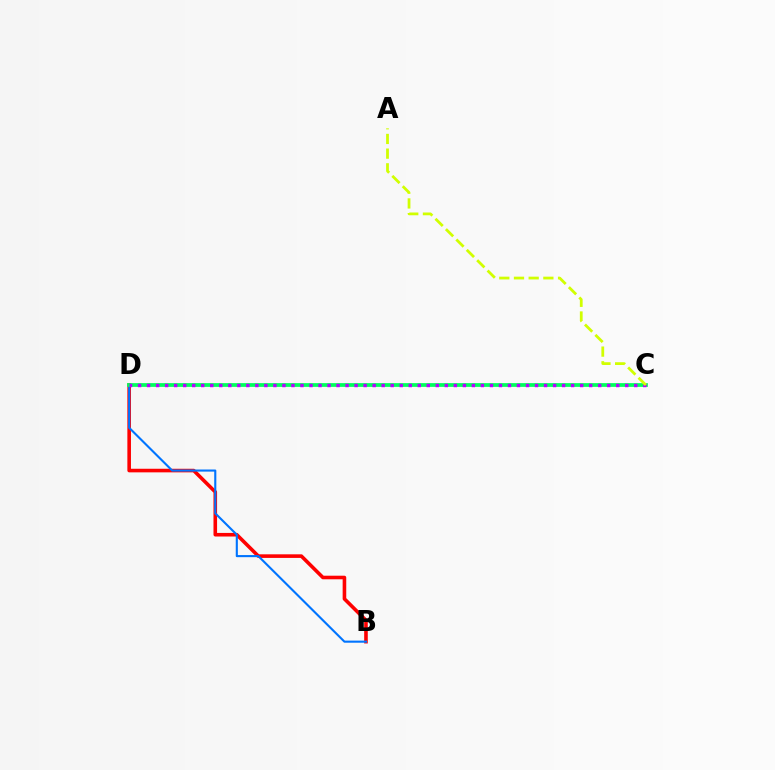{('B', 'D'): [{'color': '#ff0000', 'line_style': 'solid', 'thickness': 2.59}, {'color': '#0074ff', 'line_style': 'solid', 'thickness': 1.52}], ('C', 'D'): [{'color': '#00ff5c', 'line_style': 'solid', 'thickness': 2.69}, {'color': '#b900ff', 'line_style': 'dotted', 'thickness': 2.45}], ('A', 'C'): [{'color': '#d1ff00', 'line_style': 'dashed', 'thickness': 2.0}]}